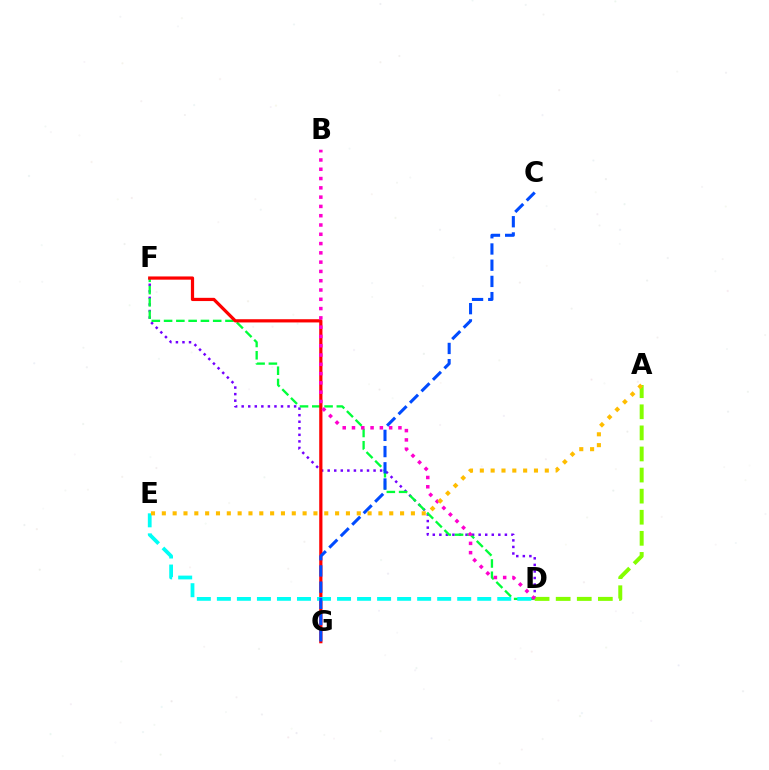{('D', 'F'): [{'color': '#7200ff', 'line_style': 'dotted', 'thickness': 1.78}, {'color': '#00ff39', 'line_style': 'dashed', 'thickness': 1.67}], ('F', 'G'): [{'color': '#ff0000', 'line_style': 'solid', 'thickness': 2.32}], ('D', 'E'): [{'color': '#00fff6', 'line_style': 'dashed', 'thickness': 2.72}], ('C', 'G'): [{'color': '#004bff', 'line_style': 'dashed', 'thickness': 2.2}], ('A', 'D'): [{'color': '#84ff00', 'line_style': 'dashed', 'thickness': 2.86}], ('B', 'D'): [{'color': '#ff00cf', 'line_style': 'dotted', 'thickness': 2.52}], ('A', 'E'): [{'color': '#ffbd00', 'line_style': 'dotted', 'thickness': 2.94}]}